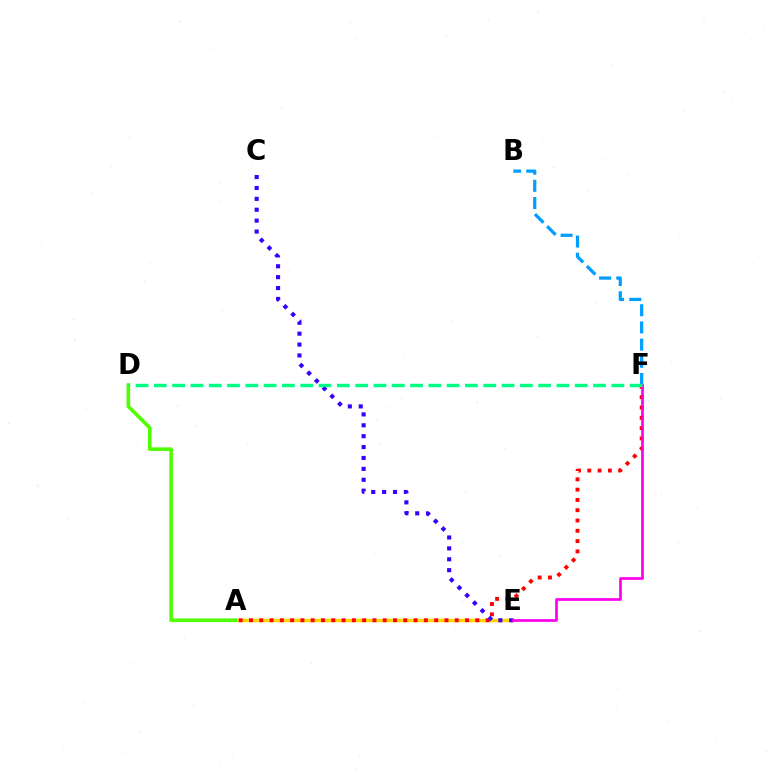{('A', 'E'): [{'color': '#ffd500', 'line_style': 'solid', 'thickness': 2.46}], ('A', 'D'): [{'color': '#4fff00', 'line_style': 'solid', 'thickness': 2.59}], ('A', 'F'): [{'color': '#ff0000', 'line_style': 'dotted', 'thickness': 2.8}], ('B', 'F'): [{'color': '#009eff', 'line_style': 'dashed', 'thickness': 2.34}], ('C', 'E'): [{'color': '#3700ff', 'line_style': 'dotted', 'thickness': 2.96}], ('E', 'F'): [{'color': '#ff00ed', 'line_style': 'solid', 'thickness': 1.95}], ('D', 'F'): [{'color': '#00ff86', 'line_style': 'dashed', 'thickness': 2.49}]}